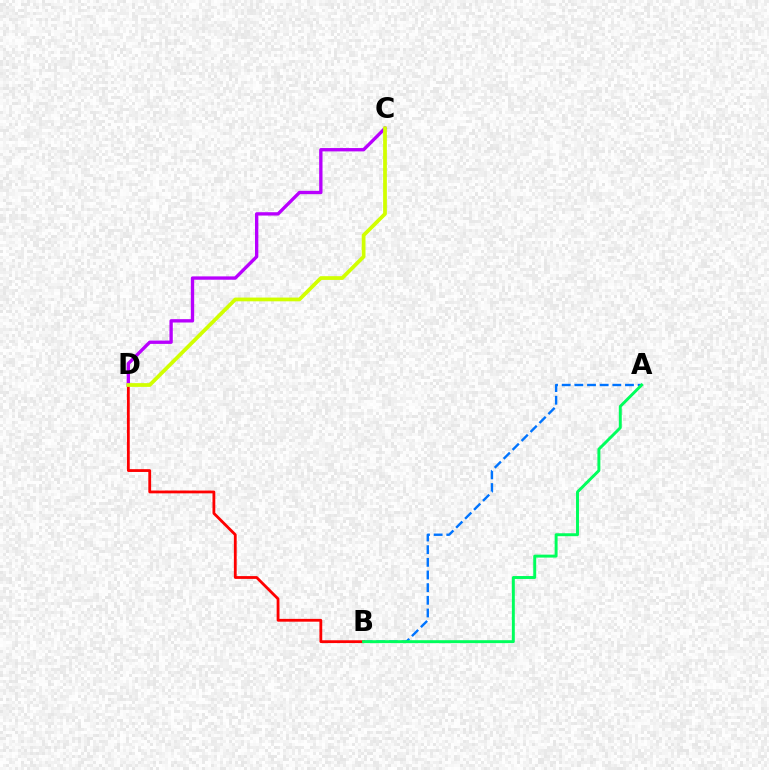{('A', 'B'): [{'color': '#0074ff', 'line_style': 'dashed', 'thickness': 1.72}, {'color': '#00ff5c', 'line_style': 'solid', 'thickness': 2.12}], ('B', 'D'): [{'color': '#ff0000', 'line_style': 'solid', 'thickness': 2.02}], ('C', 'D'): [{'color': '#b900ff', 'line_style': 'solid', 'thickness': 2.41}, {'color': '#d1ff00', 'line_style': 'solid', 'thickness': 2.7}]}